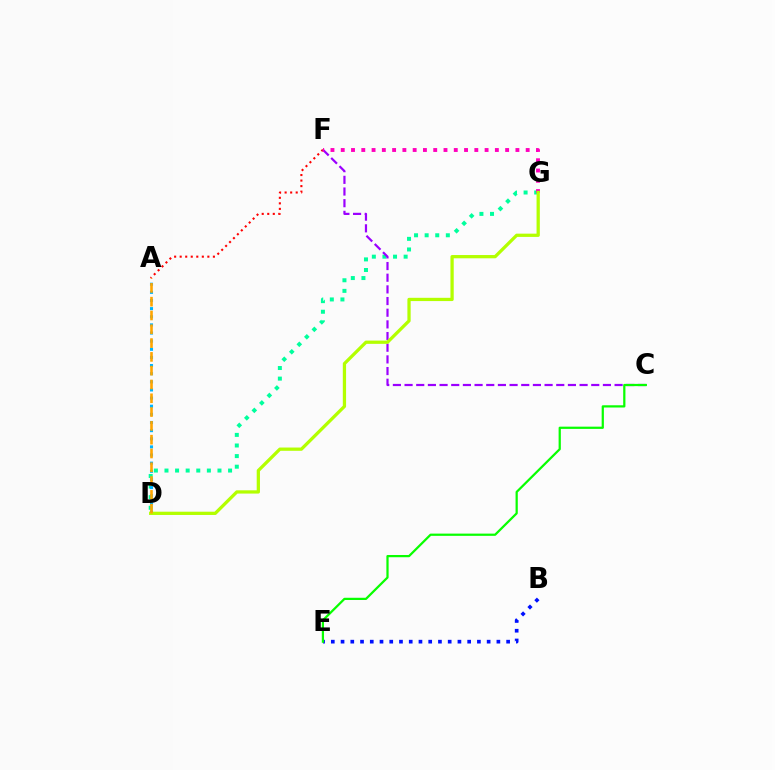{('B', 'E'): [{'color': '#0010ff', 'line_style': 'dotted', 'thickness': 2.65}], ('D', 'G'): [{'color': '#00ff9d', 'line_style': 'dotted', 'thickness': 2.88}, {'color': '#b3ff00', 'line_style': 'solid', 'thickness': 2.35}], ('A', 'F'): [{'color': '#ff0000', 'line_style': 'dotted', 'thickness': 1.5}], ('C', 'F'): [{'color': '#9b00ff', 'line_style': 'dashed', 'thickness': 1.59}], ('C', 'E'): [{'color': '#08ff00', 'line_style': 'solid', 'thickness': 1.61}], ('F', 'G'): [{'color': '#ff00bd', 'line_style': 'dotted', 'thickness': 2.79}], ('A', 'D'): [{'color': '#00b5ff', 'line_style': 'dotted', 'thickness': 2.21}, {'color': '#ffa500', 'line_style': 'dashed', 'thickness': 1.87}]}